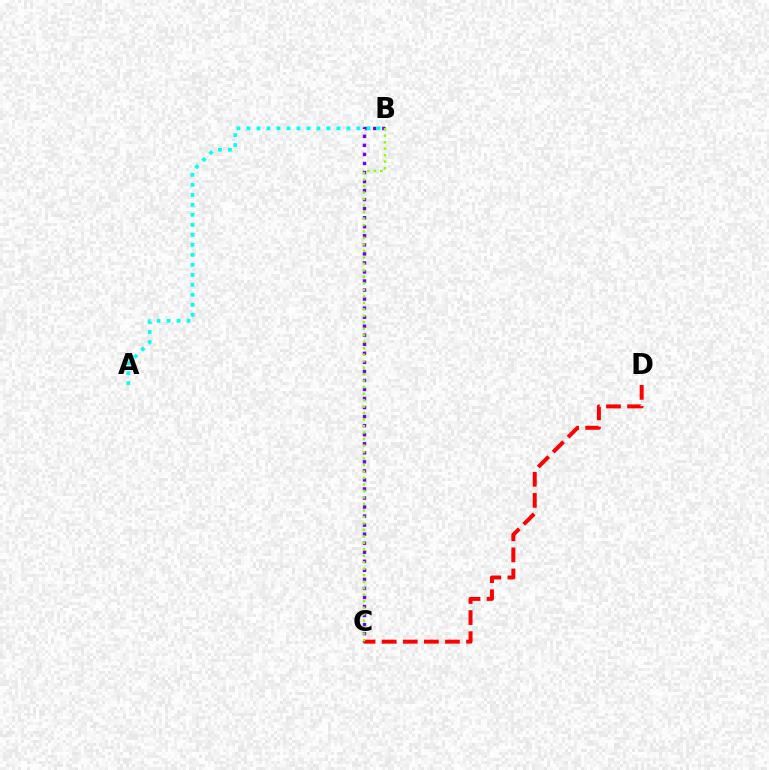{('B', 'C'): [{'color': '#7200ff', 'line_style': 'dotted', 'thickness': 2.46}, {'color': '#84ff00', 'line_style': 'dotted', 'thickness': 1.76}], ('C', 'D'): [{'color': '#ff0000', 'line_style': 'dashed', 'thickness': 2.87}], ('A', 'B'): [{'color': '#00fff6', 'line_style': 'dotted', 'thickness': 2.72}]}